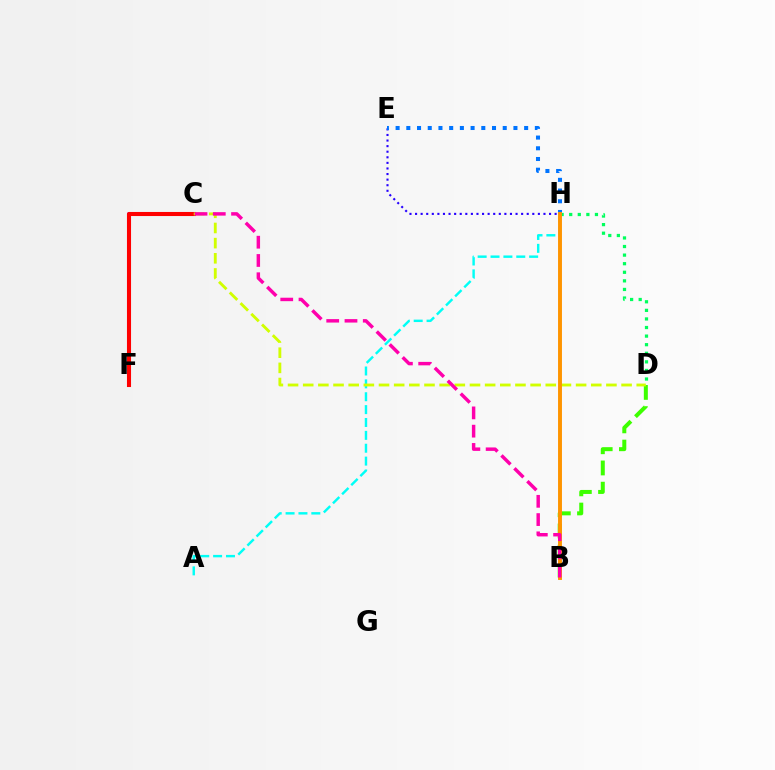{('D', 'H'): [{'color': '#00ff5c', 'line_style': 'dotted', 'thickness': 2.33}], ('E', 'H'): [{'color': '#2500ff', 'line_style': 'dotted', 'thickness': 1.52}, {'color': '#0074ff', 'line_style': 'dotted', 'thickness': 2.91}], ('A', 'H'): [{'color': '#00fff6', 'line_style': 'dashed', 'thickness': 1.75}], ('C', 'F'): [{'color': '#b900ff', 'line_style': 'dashed', 'thickness': 2.89}, {'color': '#ff0000', 'line_style': 'solid', 'thickness': 2.92}], ('B', 'D'): [{'color': '#3dff00', 'line_style': 'dashed', 'thickness': 2.88}], ('C', 'D'): [{'color': '#d1ff00', 'line_style': 'dashed', 'thickness': 2.06}], ('B', 'H'): [{'color': '#ff9400', 'line_style': 'solid', 'thickness': 2.82}], ('B', 'C'): [{'color': '#ff00ac', 'line_style': 'dashed', 'thickness': 2.48}]}